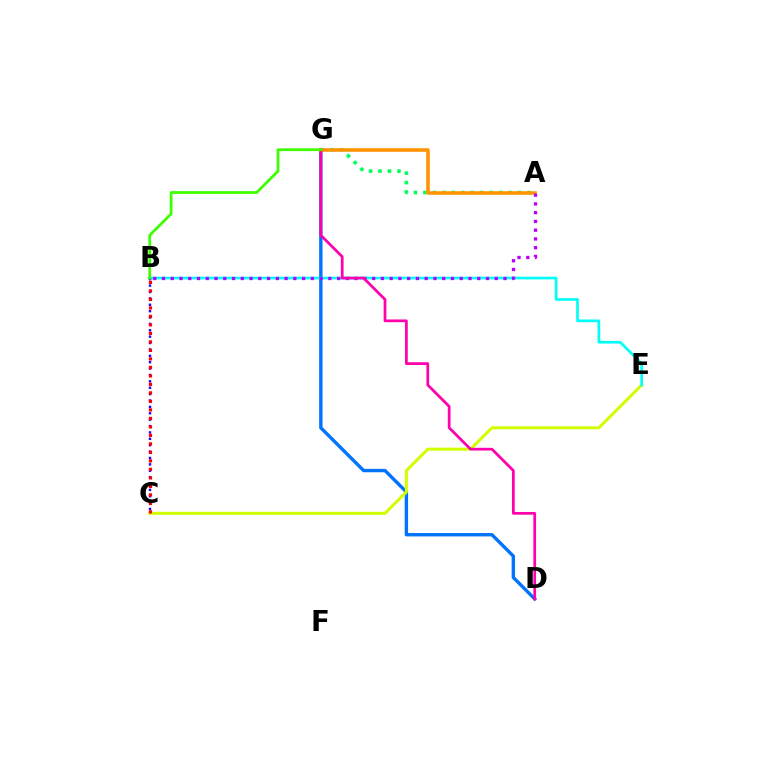{('D', 'G'): [{'color': '#0074ff', 'line_style': 'solid', 'thickness': 2.44}, {'color': '#ff00ac', 'line_style': 'solid', 'thickness': 1.97}], ('C', 'E'): [{'color': '#d1ff00', 'line_style': 'solid', 'thickness': 2.18}], ('B', 'E'): [{'color': '#00fff6', 'line_style': 'solid', 'thickness': 1.94}], ('A', 'G'): [{'color': '#00ff5c', 'line_style': 'dotted', 'thickness': 2.57}, {'color': '#ff9400', 'line_style': 'solid', 'thickness': 2.57}], ('A', 'B'): [{'color': '#b900ff', 'line_style': 'dotted', 'thickness': 2.38}], ('B', 'C'): [{'color': '#2500ff', 'line_style': 'dotted', 'thickness': 1.73}, {'color': '#ff0000', 'line_style': 'dotted', 'thickness': 2.31}], ('B', 'G'): [{'color': '#3dff00', 'line_style': 'solid', 'thickness': 1.99}]}